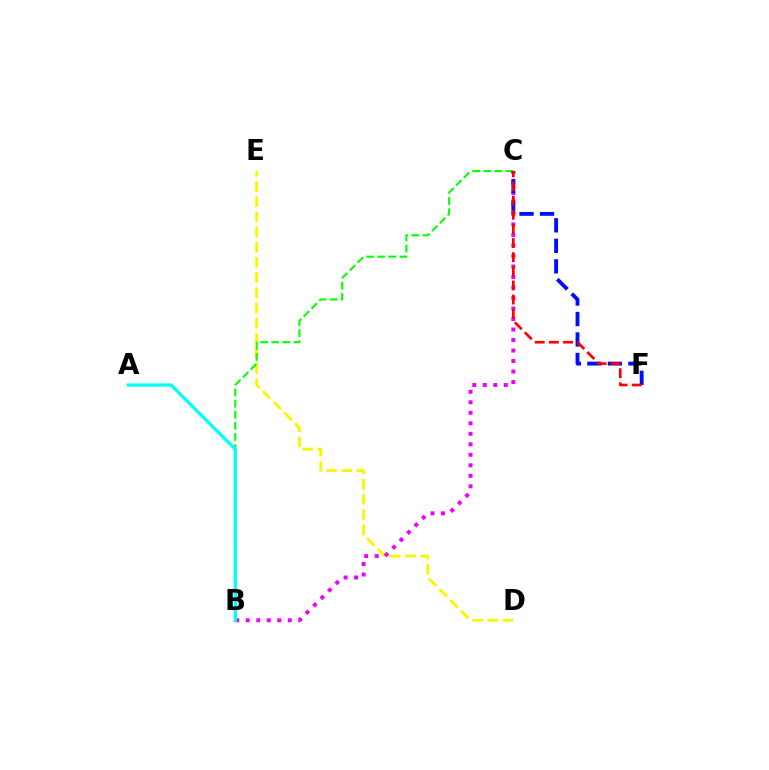{('D', 'E'): [{'color': '#fcf500', 'line_style': 'dashed', 'thickness': 2.06}], ('B', 'C'): [{'color': '#08ff00', 'line_style': 'dashed', 'thickness': 1.51}, {'color': '#ee00ff', 'line_style': 'dotted', 'thickness': 2.85}], ('C', 'F'): [{'color': '#0010ff', 'line_style': 'dashed', 'thickness': 2.79}, {'color': '#ff0000', 'line_style': 'dashed', 'thickness': 1.92}], ('A', 'B'): [{'color': '#00fff6', 'line_style': 'solid', 'thickness': 2.34}]}